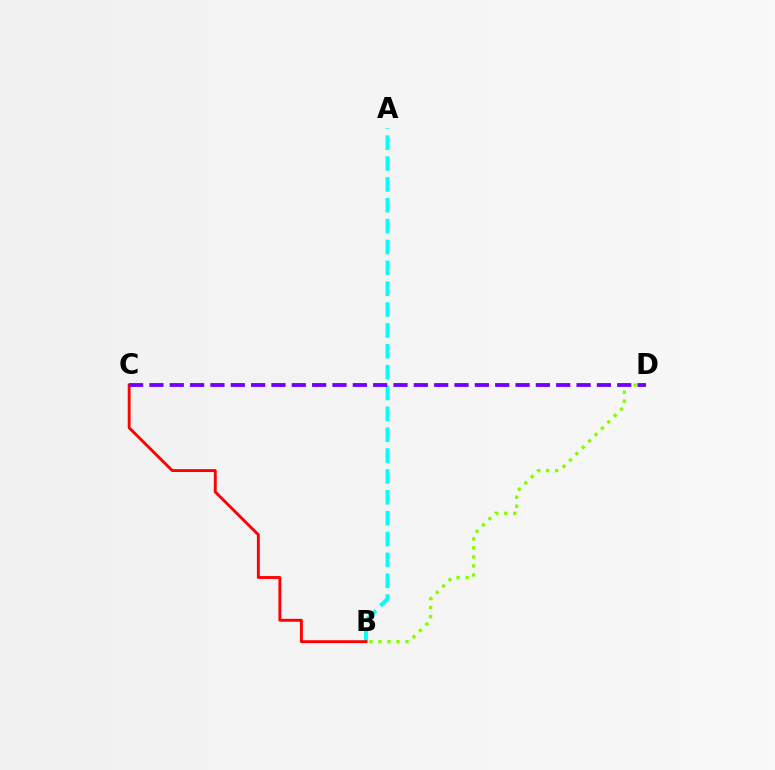{('B', 'D'): [{'color': '#84ff00', 'line_style': 'dotted', 'thickness': 2.45}], ('A', 'B'): [{'color': '#00fff6', 'line_style': 'dashed', 'thickness': 2.83}], ('B', 'C'): [{'color': '#ff0000', 'line_style': 'solid', 'thickness': 2.07}], ('C', 'D'): [{'color': '#7200ff', 'line_style': 'dashed', 'thickness': 2.76}]}